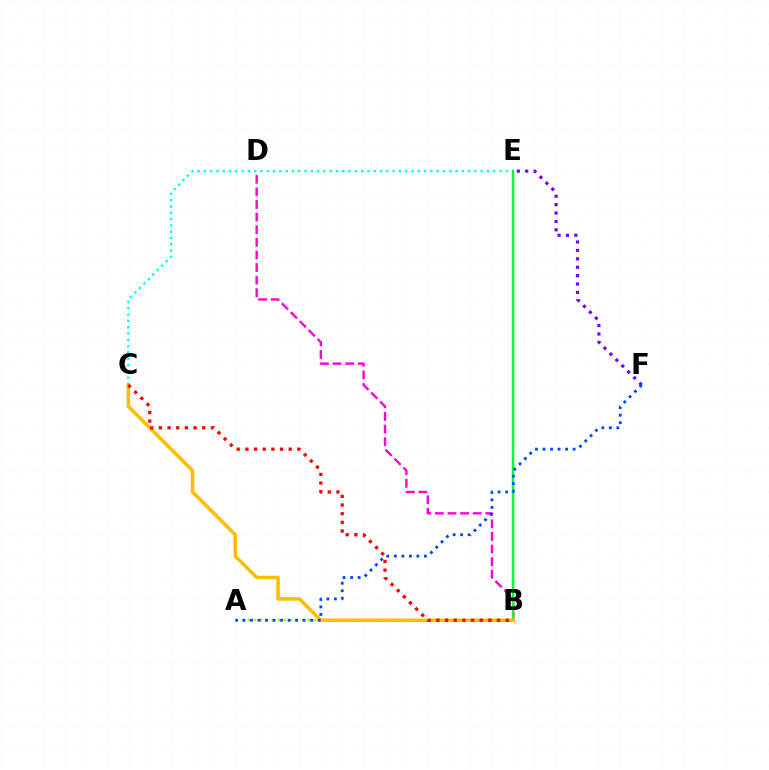{('E', 'F'): [{'color': '#7200ff', 'line_style': 'dotted', 'thickness': 2.28}], ('A', 'B'): [{'color': '#84ff00', 'line_style': 'dotted', 'thickness': 1.62}], ('C', 'E'): [{'color': '#00fff6', 'line_style': 'dotted', 'thickness': 1.71}], ('B', 'D'): [{'color': '#ff00cf', 'line_style': 'dashed', 'thickness': 1.71}], ('B', 'E'): [{'color': '#00ff39', 'line_style': 'solid', 'thickness': 1.77}], ('B', 'C'): [{'color': '#ffbd00', 'line_style': 'solid', 'thickness': 2.53}, {'color': '#ff0000', 'line_style': 'dotted', 'thickness': 2.35}], ('A', 'F'): [{'color': '#004bff', 'line_style': 'dotted', 'thickness': 2.04}]}